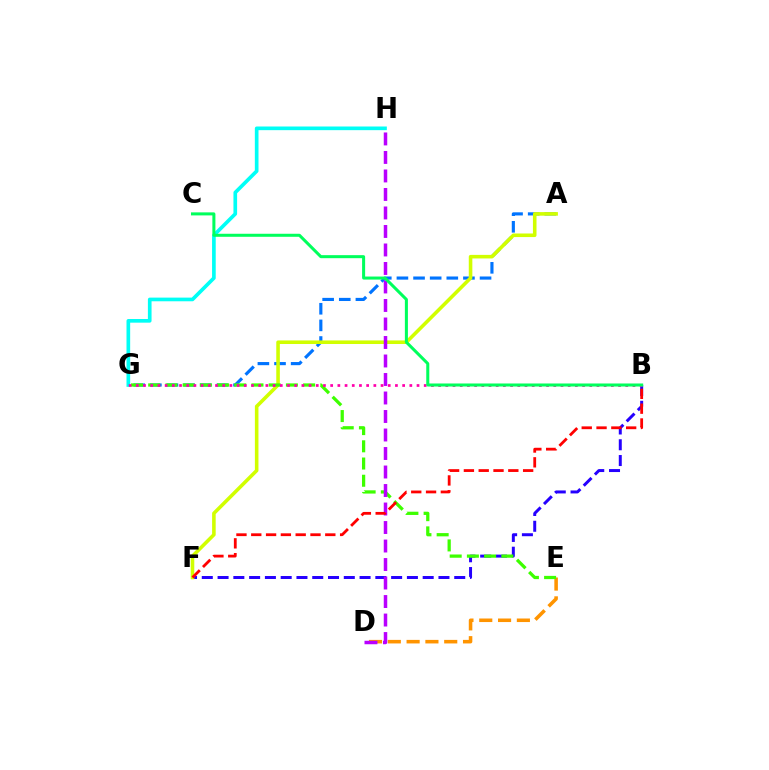{('D', 'E'): [{'color': '#ff9400', 'line_style': 'dashed', 'thickness': 2.55}], ('G', 'H'): [{'color': '#00fff6', 'line_style': 'solid', 'thickness': 2.64}], ('A', 'G'): [{'color': '#0074ff', 'line_style': 'dashed', 'thickness': 2.26}], ('B', 'F'): [{'color': '#2500ff', 'line_style': 'dashed', 'thickness': 2.14}, {'color': '#ff0000', 'line_style': 'dashed', 'thickness': 2.01}], ('A', 'F'): [{'color': '#d1ff00', 'line_style': 'solid', 'thickness': 2.57}], ('E', 'G'): [{'color': '#3dff00', 'line_style': 'dashed', 'thickness': 2.34}], ('D', 'H'): [{'color': '#b900ff', 'line_style': 'dashed', 'thickness': 2.51}], ('B', 'G'): [{'color': '#ff00ac', 'line_style': 'dotted', 'thickness': 1.96}], ('B', 'C'): [{'color': '#00ff5c', 'line_style': 'solid', 'thickness': 2.18}]}